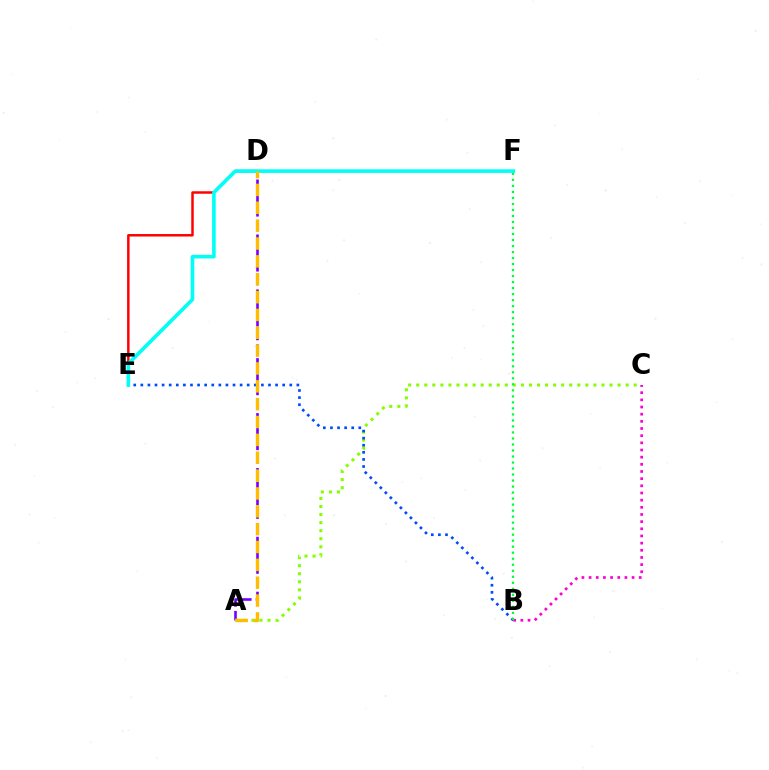{('D', 'E'): [{'color': '#ff0000', 'line_style': 'solid', 'thickness': 1.79}], ('A', 'D'): [{'color': '#7200ff', 'line_style': 'dashed', 'thickness': 1.87}, {'color': '#ffbd00', 'line_style': 'dashed', 'thickness': 2.43}], ('A', 'C'): [{'color': '#84ff00', 'line_style': 'dotted', 'thickness': 2.19}], ('B', 'C'): [{'color': '#ff00cf', 'line_style': 'dotted', 'thickness': 1.95}], ('B', 'E'): [{'color': '#004bff', 'line_style': 'dotted', 'thickness': 1.93}], ('E', 'F'): [{'color': '#00fff6', 'line_style': 'solid', 'thickness': 2.6}], ('B', 'F'): [{'color': '#00ff39', 'line_style': 'dotted', 'thickness': 1.63}]}